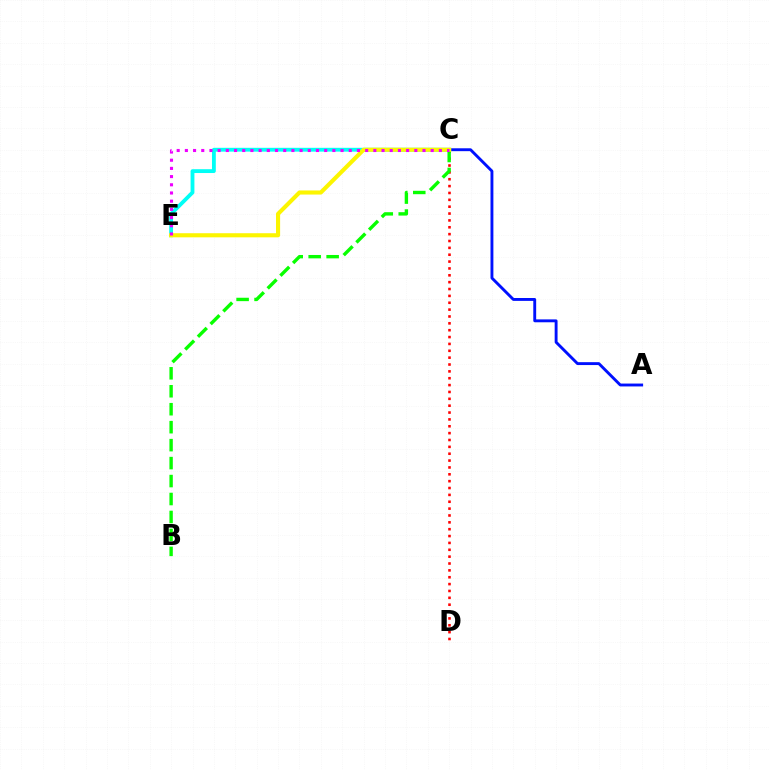{('A', 'C'): [{'color': '#0010ff', 'line_style': 'solid', 'thickness': 2.08}], ('C', 'E'): [{'color': '#00fff6', 'line_style': 'solid', 'thickness': 2.75}, {'color': '#fcf500', 'line_style': 'solid', 'thickness': 2.96}, {'color': '#ee00ff', 'line_style': 'dotted', 'thickness': 2.23}], ('C', 'D'): [{'color': '#ff0000', 'line_style': 'dotted', 'thickness': 1.86}], ('B', 'C'): [{'color': '#08ff00', 'line_style': 'dashed', 'thickness': 2.44}]}